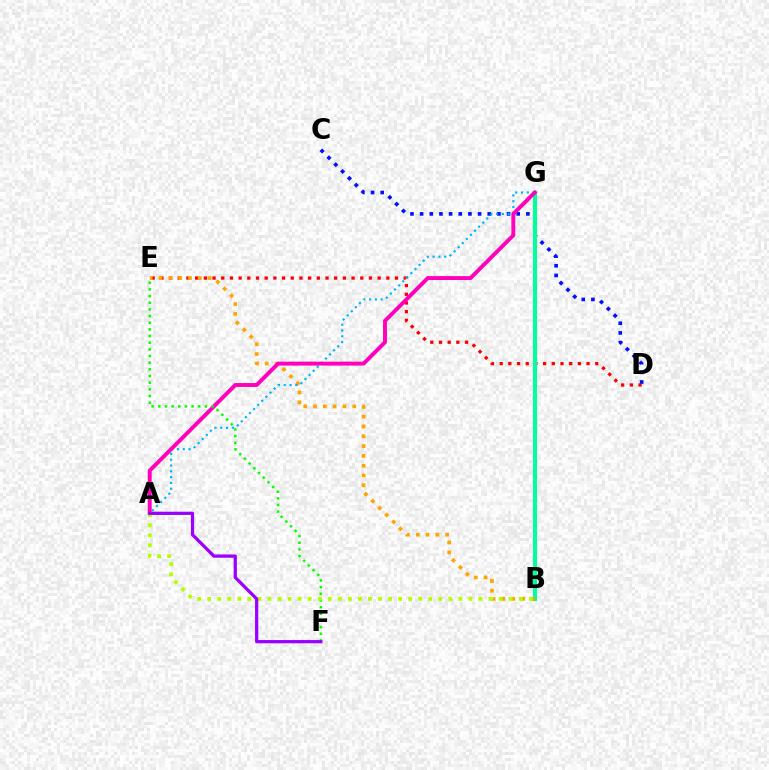{('D', 'E'): [{'color': '#ff0000', 'line_style': 'dotted', 'thickness': 2.36}], ('C', 'D'): [{'color': '#0010ff', 'line_style': 'dotted', 'thickness': 2.62}], ('B', 'G'): [{'color': '#00ff9d', 'line_style': 'solid', 'thickness': 2.92}], ('B', 'E'): [{'color': '#ffa500', 'line_style': 'dotted', 'thickness': 2.67}], ('A', 'G'): [{'color': '#00b5ff', 'line_style': 'dotted', 'thickness': 1.58}, {'color': '#ff00bd', 'line_style': 'solid', 'thickness': 2.83}], ('E', 'F'): [{'color': '#08ff00', 'line_style': 'dotted', 'thickness': 1.81}], ('A', 'B'): [{'color': '#b3ff00', 'line_style': 'dotted', 'thickness': 2.73}], ('A', 'F'): [{'color': '#9b00ff', 'line_style': 'solid', 'thickness': 2.33}]}